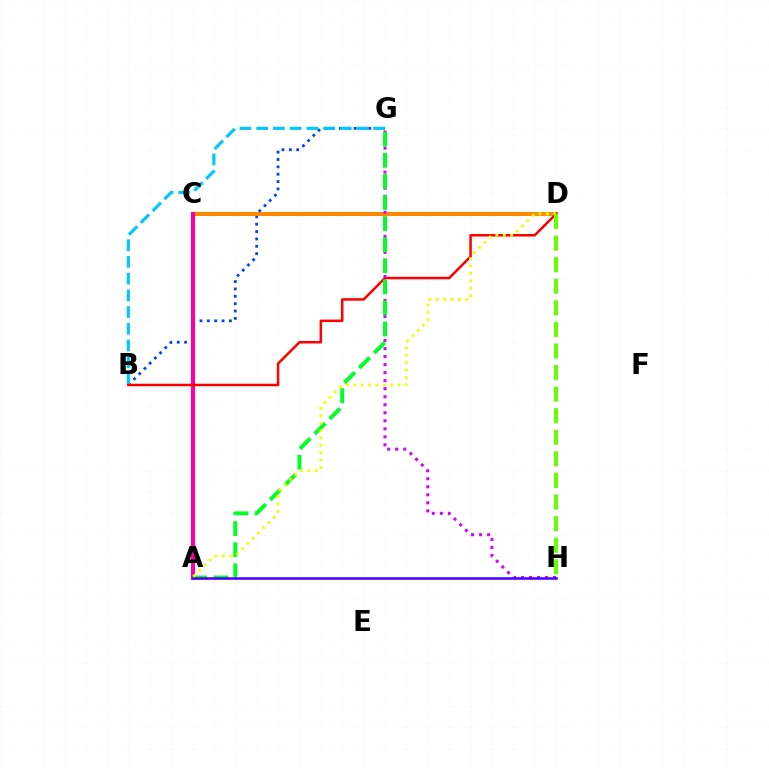{('C', 'D'): [{'color': '#00ffaf', 'line_style': 'dotted', 'thickness': 1.76}, {'color': '#ff8800', 'line_style': 'solid', 'thickness': 2.87}], ('B', 'G'): [{'color': '#003fff', 'line_style': 'dotted', 'thickness': 2.0}, {'color': '#00c7ff', 'line_style': 'dashed', 'thickness': 2.27}], ('A', 'C'): [{'color': '#ff00a0', 'line_style': 'solid', 'thickness': 2.94}], ('B', 'D'): [{'color': '#ff0000', 'line_style': 'solid', 'thickness': 1.81}], ('G', 'H'): [{'color': '#d600ff', 'line_style': 'dotted', 'thickness': 2.18}], ('A', 'G'): [{'color': '#00ff27', 'line_style': 'dashed', 'thickness': 2.86}], ('A', 'H'): [{'color': '#4f00ff', 'line_style': 'solid', 'thickness': 1.83}], ('A', 'D'): [{'color': '#eeff00', 'line_style': 'dotted', 'thickness': 2.01}], ('D', 'H'): [{'color': '#66ff00', 'line_style': 'dashed', 'thickness': 2.93}]}